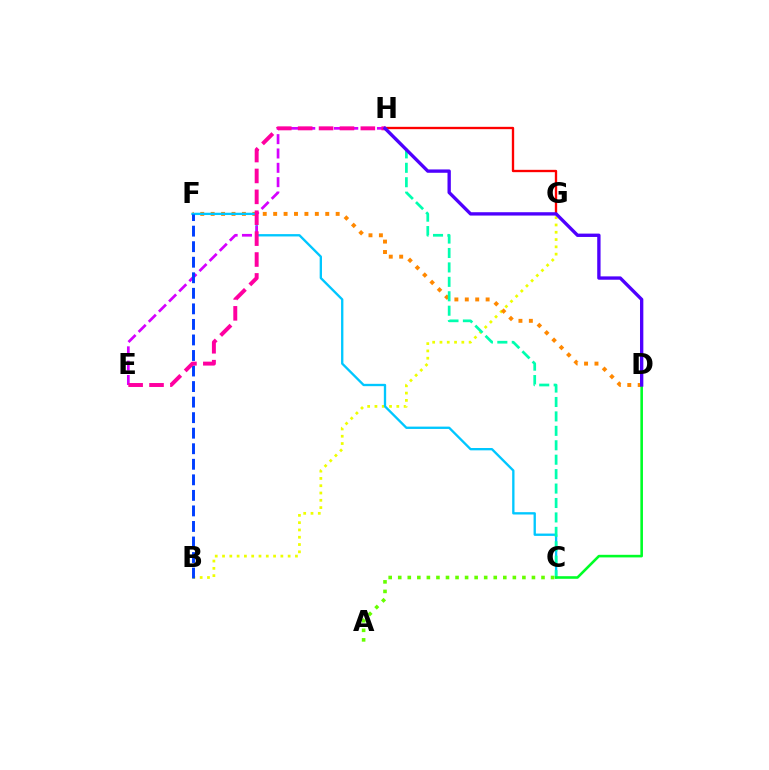{('B', 'G'): [{'color': '#eeff00', 'line_style': 'dotted', 'thickness': 1.98}], ('G', 'H'): [{'color': '#ff0000', 'line_style': 'solid', 'thickness': 1.68}], ('D', 'F'): [{'color': '#ff8800', 'line_style': 'dotted', 'thickness': 2.83}], ('C', 'F'): [{'color': '#00c7ff', 'line_style': 'solid', 'thickness': 1.68}], ('C', 'H'): [{'color': '#00ffaf', 'line_style': 'dashed', 'thickness': 1.96}], ('C', 'D'): [{'color': '#00ff27', 'line_style': 'solid', 'thickness': 1.87}], ('A', 'C'): [{'color': '#66ff00', 'line_style': 'dotted', 'thickness': 2.6}], ('E', 'H'): [{'color': '#d600ff', 'line_style': 'dashed', 'thickness': 1.95}, {'color': '#ff00a0', 'line_style': 'dashed', 'thickness': 2.84}], ('B', 'F'): [{'color': '#003fff', 'line_style': 'dashed', 'thickness': 2.11}], ('D', 'H'): [{'color': '#4f00ff', 'line_style': 'solid', 'thickness': 2.41}]}